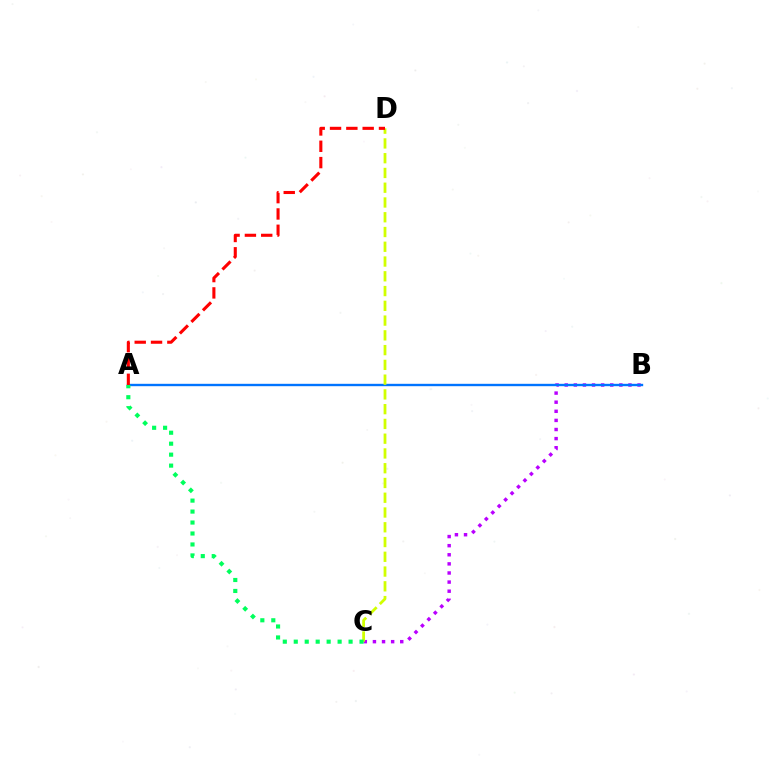{('B', 'C'): [{'color': '#b900ff', 'line_style': 'dotted', 'thickness': 2.47}], ('A', 'B'): [{'color': '#0074ff', 'line_style': 'solid', 'thickness': 1.71}], ('C', 'D'): [{'color': '#d1ff00', 'line_style': 'dashed', 'thickness': 2.01}], ('A', 'D'): [{'color': '#ff0000', 'line_style': 'dashed', 'thickness': 2.22}], ('A', 'C'): [{'color': '#00ff5c', 'line_style': 'dotted', 'thickness': 2.98}]}